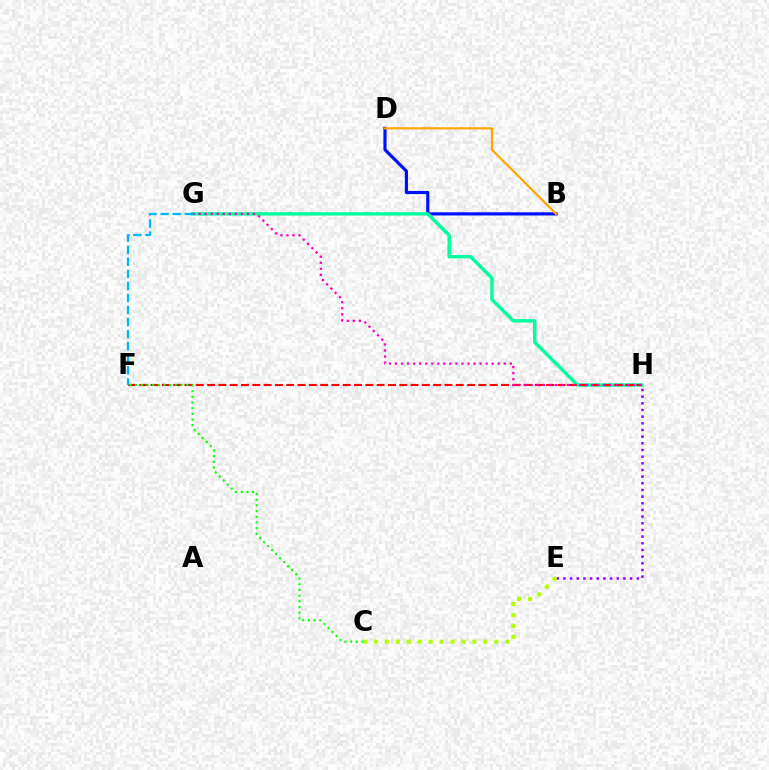{('B', 'D'): [{'color': '#0010ff', 'line_style': 'solid', 'thickness': 2.28}, {'color': '#ffa500', 'line_style': 'solid', 'thickness': 1.57}], ('E', 'H'): [{'color': '#9b00ff', 'line_style': 'dotted', 'thickness': 1.81}], ('G', 'H'): [{'color': '#00ff9d', 'line_style': 'solid', 'thickness': 2.46}, {'color': '#ff00bd', 'line_style': 'dotted', 'thickness': 1.64}], ('F', 'H'): [{'color': '#ff0000', 'line_style': 'dashed', 'thickness': 1.54}], ('C', 'E'): [{'color': '#b3ff00', 'line_style': 'dotted', 'thickness': 2.97}], ('C', 'F'): [{'color': '#08ff00', 'line_style': 'dotted', 'thickness': 1.54}], ('F', 'G'): [{'color': '#00b5ff', 'line_style': 'dashed', 'thickness': 1.64}]}